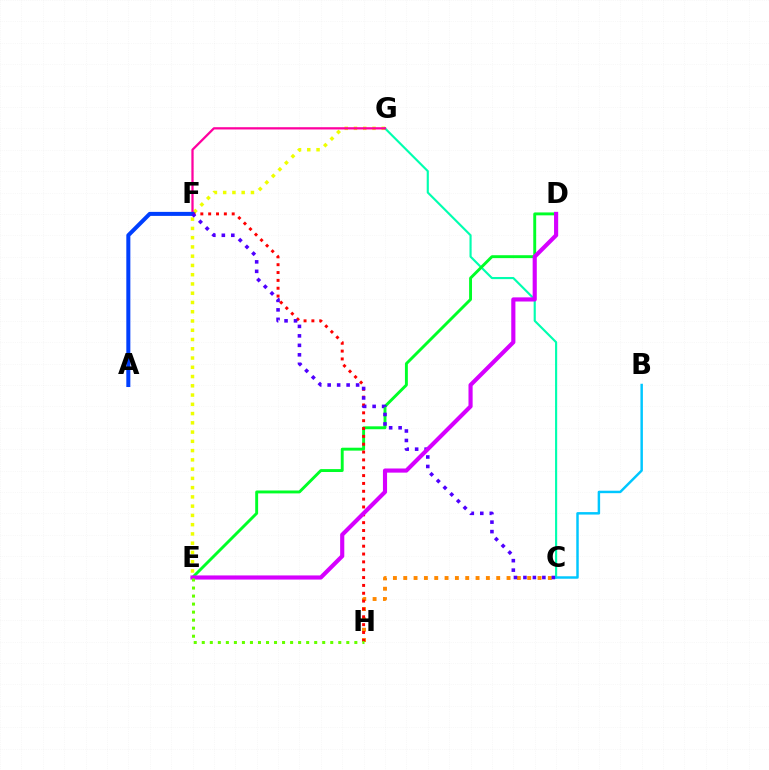{('C', 'H'): [{'color': '#ff8800', 'line_style': 'dotted', 'thickness': 2.81}], ('E', 'G'): [{'color': '#eeff00', 'line_style': 'dotted', 'thickness': 2.52}], ('C', 'G'): [{'color': '#00ffaf', 'line_style': 'solid', 'thickness': 1.54}], ('D', 'E'): [{'color': '#00ff27', 'line_style': 'solid', 'thickness': 2.09}, {'color': '#d600ff', 'line_style': 'solid', 'thickness': 2.98}], ('B', 'C'): [{'color': '#00c7ff', 'line_style': 'solid', 'thickness': 1.77}], ('F', 'H'): [{'color': '#ff0000', 'line_style': 'dotted', 'thickness': 2.13}], ('F', 'G'): [{'color': '#ff00a0', 'line_style': 'solid', 'thickness': 1.63}], ('A', 'F'): [{'color': '#003fff', 'line_style': 'solid', 'thickness': 2.9}], ('C', 'F'): [{'color': '#4f00ff', 'line_style': 'dotted', 'thickness': 2.57}], ('E', 'H'): [{'color': '#66ff00', 'line_style': 'dotted', 'thickness': 2.18}]}